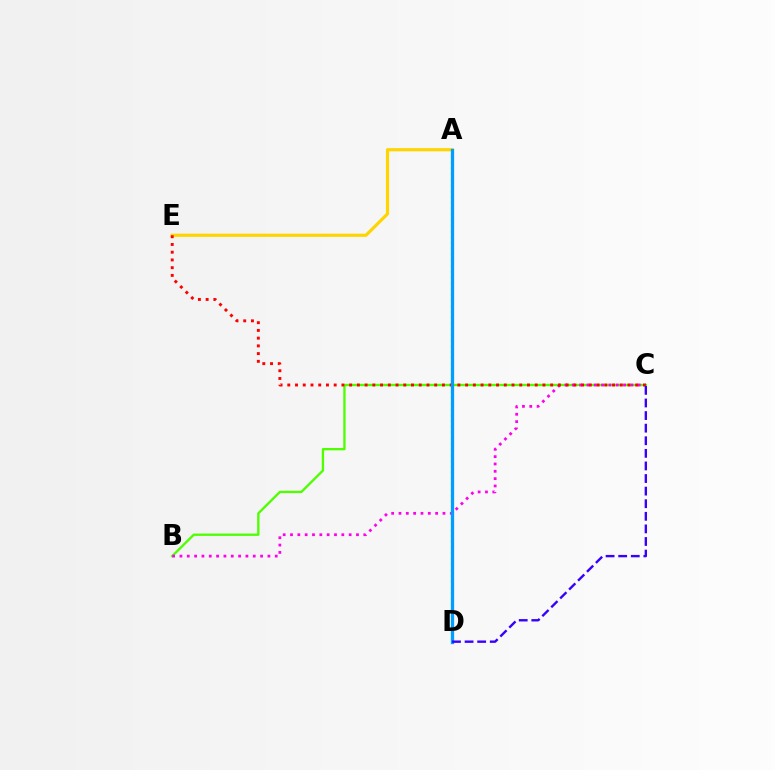{('A', 'E'): [{'color': '#ffd500', 'line_style': 'solid', 'thickness': 2.28}], ('B', 'C'): [{'color': '#4fff00', 'line_style': 'solid', 'thickness': 1.68}, {'color': '#ff00ed', 'line_style': 'dotted', 'thickness': 1.99}], ('C', 'E'): [{'color': '#ff0000', 'line_style': 'dotted', 'thickness': 2.1}], ('A', 'D'): [{'color': '#00ff86', 'line_style': 'dotted', 'thickness': 1.56}, {'color': '#009eff', 'line_style': 'solid', 'thickness': 2.36}], ('C', 'D'): [{'color': '#3700ff', 'line_style': 'dashed', 'thickness': 1.71}]}